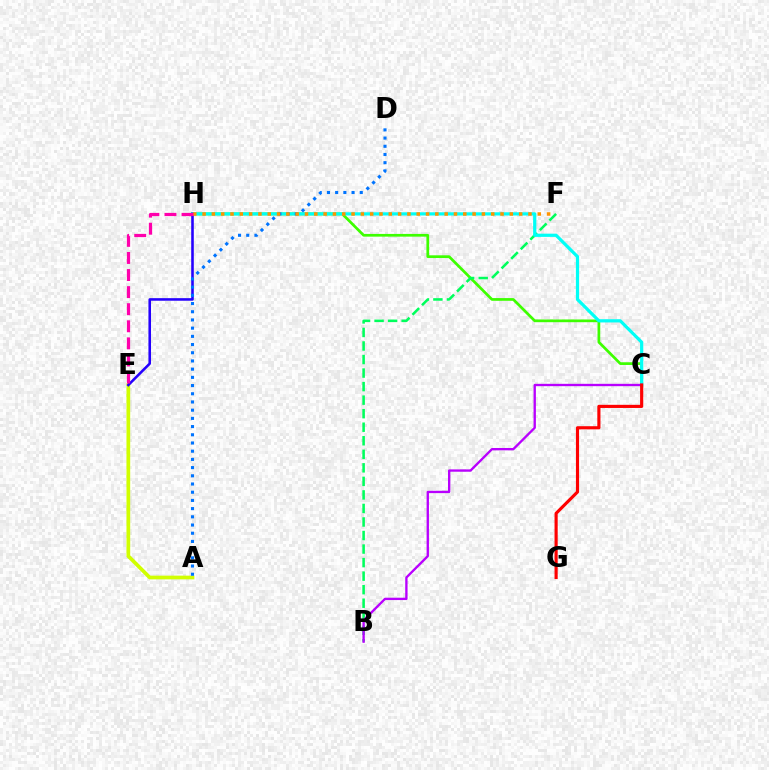{('C', 'H'): [{'color': '#3dff00', 'line_style': 'solid', 'thickness': 1.96}, {'color': '#00fff6', 'line_style': 'solid', 'thickness': 2.32}], ('A', 'E'): [{'color': '#d1ff00', 'line_style': 'solid', 'thickness': 2.67}], ('B', 'F'): [{'color': '#00ff5c', 'line_style': 'dashed', 'thickness': 1.84}], ('E', 'H'): [{'color': '#2500ff', 'line_style': 'solid', 'thickness': 1.85}, {'color': '#ff00ac', 'line_style': 'dashed', 'thickness': 2.32}], ('B', 'C'): [{'color': '#b900ff', 'line_style': 'solid', 'thickness': 1.69}], ('C', 'G'): [{'color': '#ff0000', 'line_style': 'solid', 'thickness': 2.26}], ('A', 'D'): [{'color': '#0074ff', 'line_style': 'dotted', 'thickness': 2.23}], ('F', 'H'): [{'color': '#ff9400', 'line_style': 'dotted', 'thickness': 2.53}]}